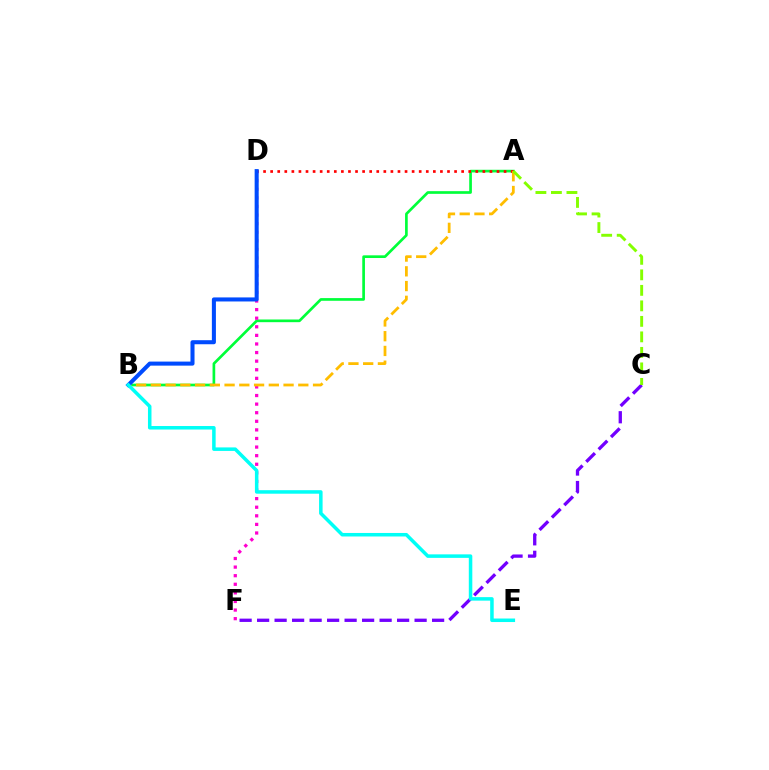{('A', 'B'): [{'color': '#00ff39', 'line_style': 'solid', 'thickness': 1.93}, {'color': '#ffbd00', 'line_style': 'dashed', 'thickness': 2.0}], ('C', 'F'): [{'color': '#7200ff', 'line_style': 'dashed', 'thickness': 2.38}], ('A', 'D'): [{'color': '#ff0000', 'line_style': 'dotted', 'thickness': 1.92}], ('D', 'F'): [{'color': '#ff00cf', 'line_style': 'dotted', 'thickness': 2.33}], ('A', 'C'): [{'color': '#84ff00', 'line_style': 'dashed', 'thickness': 2.11}], ('B', 'D'): [{'color': '#004bff', 'line_style': 'solid', 'thickness': 2.91}], ('B', 'E'): [{'color': '#00fff6', 'line_style': 'solid', 'thickness': 2.53}]}